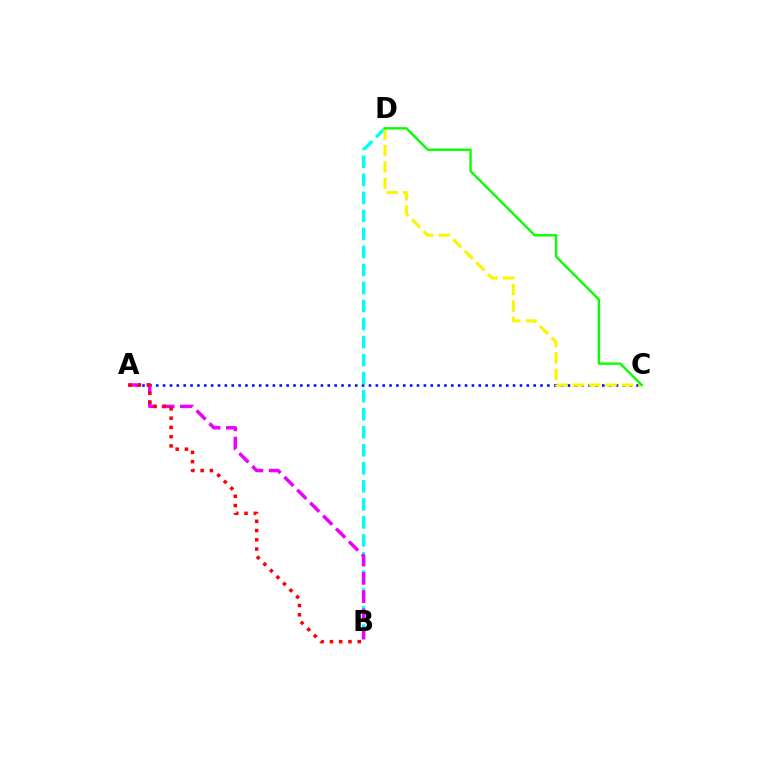{('A', 'C'): [{'color': '#0010ff', 'line_style': 'dotted', 'thickness': 1.86}], ('B', 'D'): [{'color': '#00fff6', 'line_style': 'dashed', 'thickness': 2.45}], ('A', 'B'): [{'color': '#ee00ff', 'line_style': 'dashed', 'thickness': 2.48}, {'color': '#ff0000', 'line_style': 'dotted', 'thickness': 2.52}], ('C', 'D'): [{'color': '#fcf500', 'line_style': 'dashed', 'thickness': 2.23}, {'color': '#08ff00', 'line_style': 'solid', 'thickness': 1.72}]}